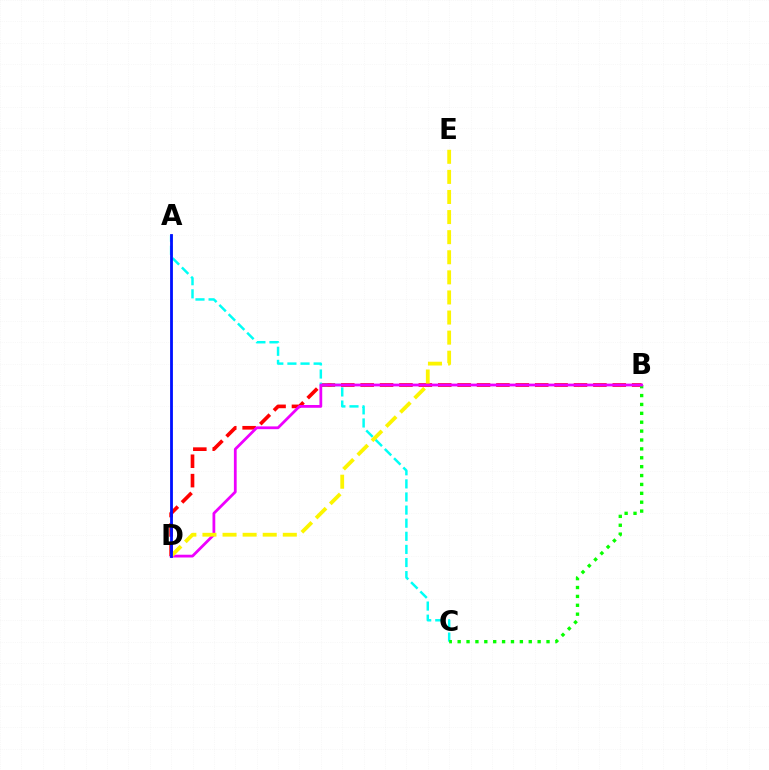{('B', 'D'): [{'color': '#ff0000', 'line_style': 'dashed', 'thickness': 2.63}, {'color': '#ee00ff', 'line_style': 'solid', 'thickness': 2.0}], ('A', 'C'): [{'color': '#00fff6', 'line_style': 'dashed', 'thickness': 1.78}], ('B', 'C'): [{'color': '#08ff00', 'line_style': 'dotted', 'thickness': 2.41}], ('D', 'E'): [{'color': '#fcf500', 'line_style': 'dashed', 'thickness': 2.73}], ('A', 'D'): [{'color': '#0010ff', 'line_style': 'solid', 'thickness': 2.03}]}